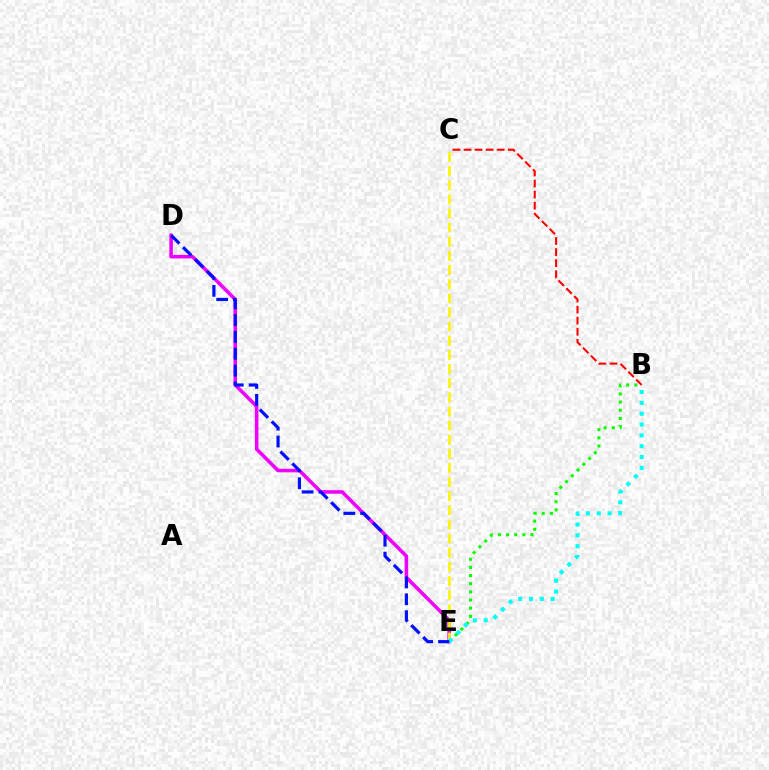{('D', 'E'): [{'color': '#ee00ff', 'line_style': 'solid', 'thickness': 2.56}, {'color': '#0010ff', 'line_style': 'dashed', 'thickness': 2.29}], ('C', 'E'): [{'color': '#fcf500', 'line_style': 'dashed', 'thickness': 1.92}], ('B', 'C'): [{'color': '#ff0000', 'line_style': 'dashed', 'thickness': 1.5}], ('B', 'E'): [{'color': '#08ff00', 'line_style': 'dotted', 'thickness': 2.22}, {'color': '#00fff6', 'line_style': 'dotted', 'thickness': 2.94}]}